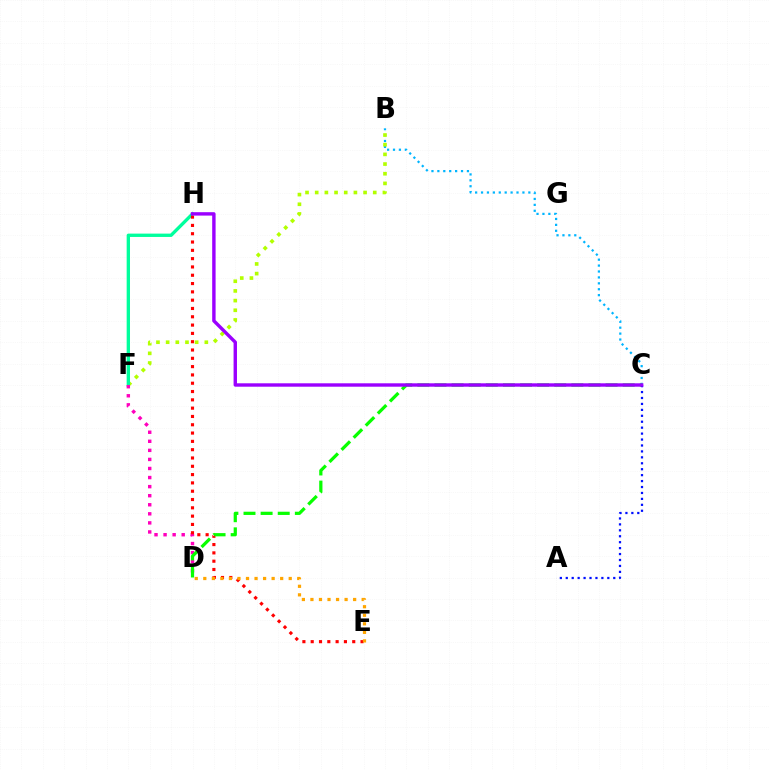{('B', 'C'): [{'color': '#00b5ff', 'line_style': 'dotted', 'thickness': 1.61}], ('B', 'F'): [{'color': '#b3ff00', 'line_style': 'dotted', 'thickness': 2.63}], ('F', 'H'): [{'color': '#00ff9d', 'line_style': 'solid', 'thickness': 2.4}], ('D', 'F'): [{'color': '#ff00bd', 'line_style': 'dotted', 'thickness': 2.46}], ('E', 'H'): [{'color': '#ff0000', 'line_style': 'dotted', 'thickness': 2.26}], ('C', 'D'): [{'color': '#08ff00', 'line_style': 'dashed', 'thickness': 2.32}], ('A', 'C'): [{'color': '#0010ff', 'line_style': 'dotted', 'thickness': 1.61}], ('C', 'H'): [{'color': '#9b00ff', 'line_style': 'solid', 'thickness': 2.45}], ('D', 'E'): [{'color': '#ffa500', 'line_style': 'dotted', 'thickness': 2.32}]}